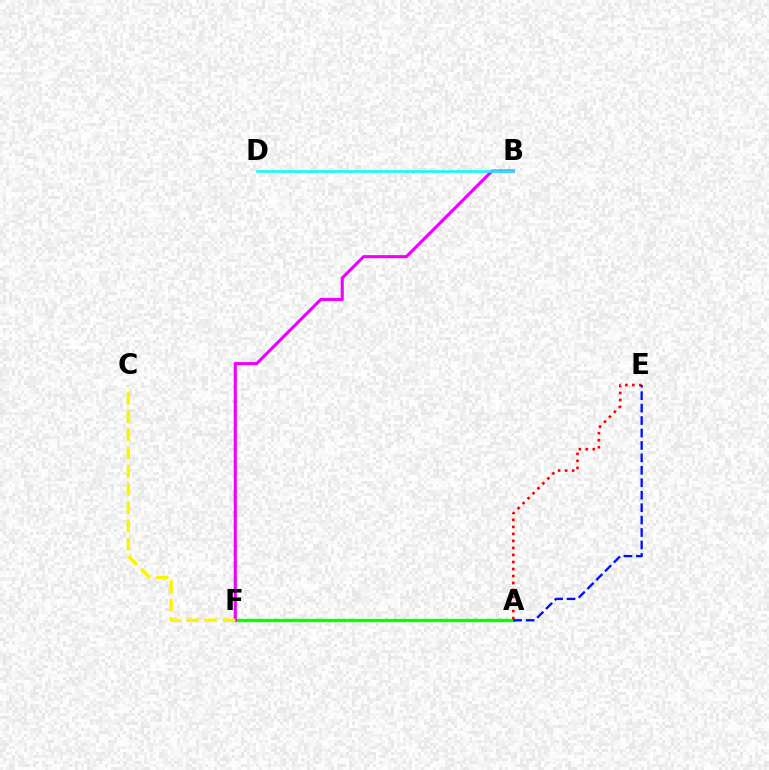{('A', 'F'): [{'color': '#08ff00', 'line_style': 'solid', 'thickness': 2.41}], ('B', 'F'): [{'color': '#ee00ff', 'line_style': 'solid', 'thickness': 2.23}], ('A', 'E'): [{'color': '#ff0000', 'line_style': 'dotted', 'thickness': 1.9}, {'color': '#0010ff', 'line_style': 'dashed', 'thickness': 1.69}], ('C', 'F'): [{'color': '#fcf500', 'line_style': 'dashed', 'thickness': 2.48}], ('B', 'D'): [{'color': '#00fff6', 'line_style': 'solid', 'thickness': 1.8}]}